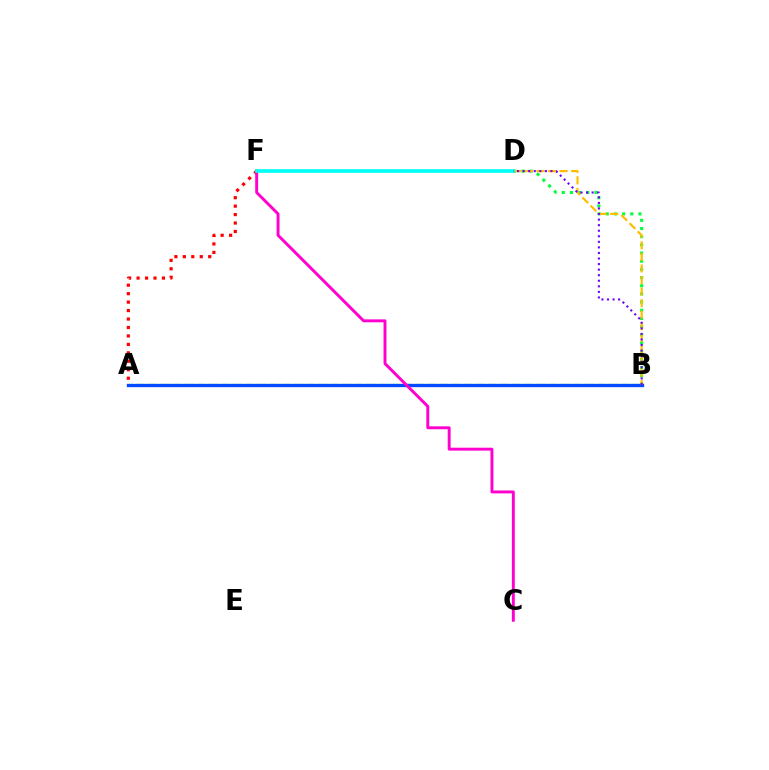{('B', 'D'): [{'color': '#00ff39', 'line_style': 'dotted', 'thickness': 2.22}, {'color': '#ffbd00', 'line_style': 'dashed', 'thickness': 1.57}, {'color': '#7200ff', 'line_style': 'dotted', 'thickness': 1.51}], ('A', 'B'): [{'color': '#84ff00', 'line_style': 'dashed', 'thickness': 1.65}, {'color': '#004bff', 'line_style': 'solid', 'thickness': 2.39}], ('A', 'F'): [{'color': '#ff0000', 'line_style': 'dotted', 'thickness': 2.3}], ('C', 'F'): [{'color': '#ff00cf', 'line_style': 'solid', 'thickness': 2.11}], ('D', 'F'): [{'color': '#00fff6', 'line_style': 'solid', 'thickness': 2.61}]}